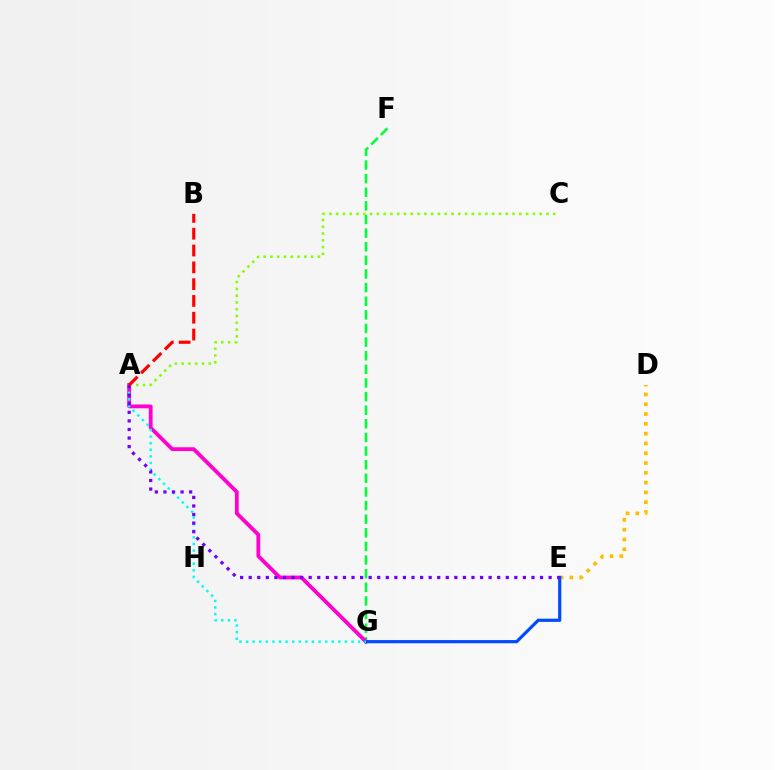{('F', 'G'): [{'color': '#00ff39', 'line_style': 'dashed', 'thickness': 1.85}], ('A', 'G'): [{'color': '#ff00cf', 'line_style': 'solid', 'thickness': 2.74}, {'color': '#00fff6', 'line_style': 'dotted', 'thickness': 1.79}], ('D', 'E'): [{'color': '#ffbd00', 'line_style': 'dotted', 'thickness': 2.66}], ('E', 'G'): [{'color': '#004bff', 'line_style': 'solid', 'thickness': 2.29}], ('A', 'C'): [{'color': '#84ff00', 'line_style': 'dotted', 'thickness': 1.84}], ('A', 'E'): [{'color': '#7200ff', 'line_style': 'dotted', 'thickness': 2.33}], ('A', 'B'): [{'color': '#ff0000', 'line_style': 'dashed', 'thickness': 2.28}]}